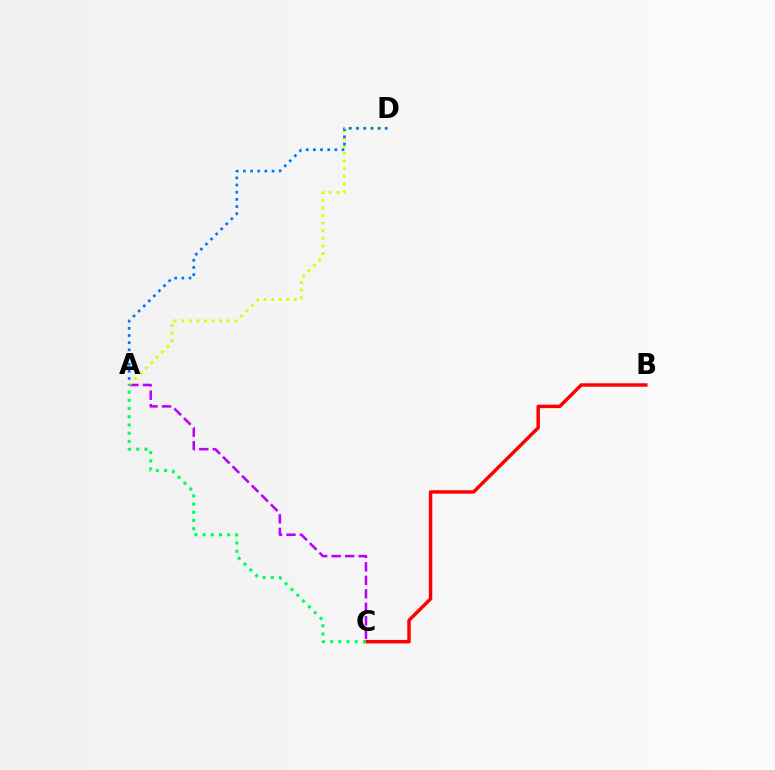{('A', 'C'): [{'color': '#b900ff', 'line_style': 'dashed', 'thickness': 1.83}, {'color': '#00ff5c', 'line_style': 'dotted', 'thickness': 2.23}], ('B', 'C'): [{'color': '#ff0000', 'line_style': 'solid', 'thickness': 2.48}], ('A', 'D'): [{'color': '#d1ff00', 'line_style': 'dotted', 'thickness': 2.06}, {'color': '#0074ff', 'line_style': 'dotted', 'thickness': 1.95}]}